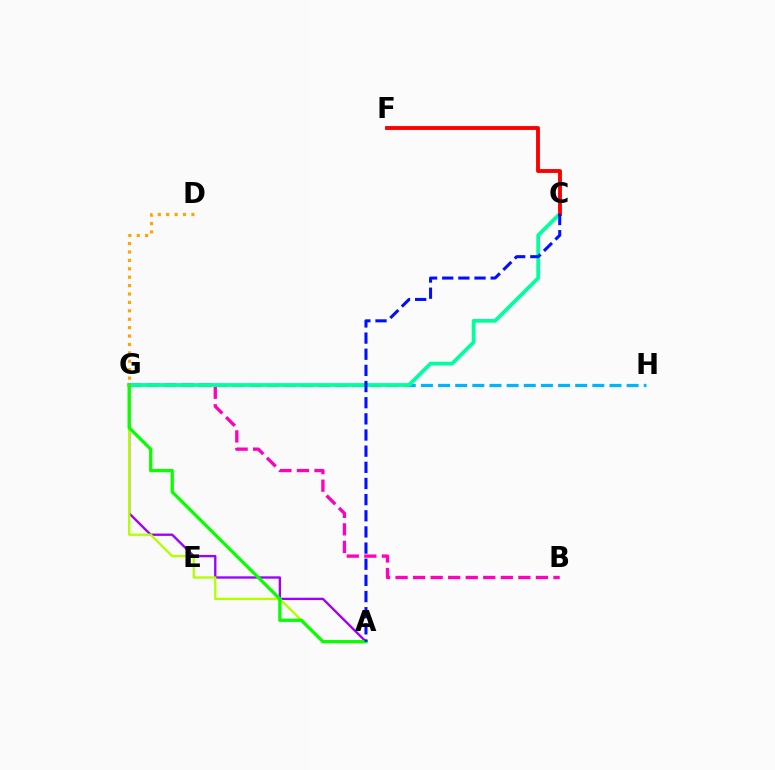{('A', 'G'): [{'color': '#9b00ff', 'line_style': 'solid', 'thickness': 1.68}, {'color': '#b3ff00', 'line_style': 'solid', 'thickness': 1.66}, {'color': '#08ff00', 'line_style': 'solid', 'thickness': 2.35}], ('B', 'G'): [{'color': '#ff00bd', 'line_style': 'dashed', 'thickness': 2.38}], ('G', 'H'): [{'color': '#00b5ff', 'line_style': 'dashed', 'thickness': 2.33}], ('C', 'G'): [{'color': '#00ff9d', 'line_style': 'solid', 'thickness': 2.7}], ('D', 'G'): [{'color': '#ffa500', 'line_style': 'dotted', 'thickness': 2.28}], ('C', 'F'): [{'color': '#ff0000', 'line_style': 'solid', 'thickness': 2.79}], ('A', 'C'): [{'color': '#0010ff', 'line_style': 'dashed', 'thickness': 2.19}]}